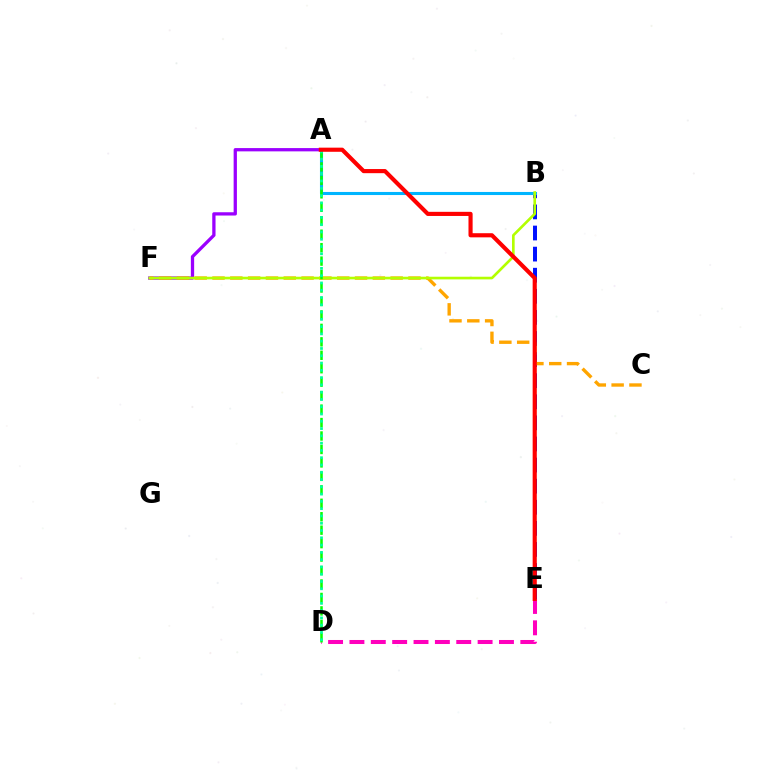{('D', 'E'): [{'color': '#ff00bd', 'line_style': 'dashed', 'thickness': 2.9}], ('B', 'E'): [{'color': '#0010ff', 'line_style': 'dashed', 'thickness': 2.87}], ('A', 'B'): [{'color': '#00b5ff', 'line_style': 'solid', 'thickness': 2.22}], ('A', 'F'): [{'color': '#9b00ff', 'line_style': 'solid', 'thickness': 2.36}], ('C', 'F'): [{'color': '#ffa500', 'line_style': 'dashed', 'thickness': 2.42}], ('B', 'F'): [{'color': '#b3ff00', 'line_style': 'solid', 'thickness': 1.91}], ('A', 'D'): [{'color': '#08ff00', 'line_style': 'dashed', 'thickness': 1.83}, {'color': '#00ff9d', 'line_style': 'dotted', 'thickness': 1.98}], ('A', 'E'): [{'color': '#ff0000', 'line_style': 'solid', 'thickness': 2.98}]}